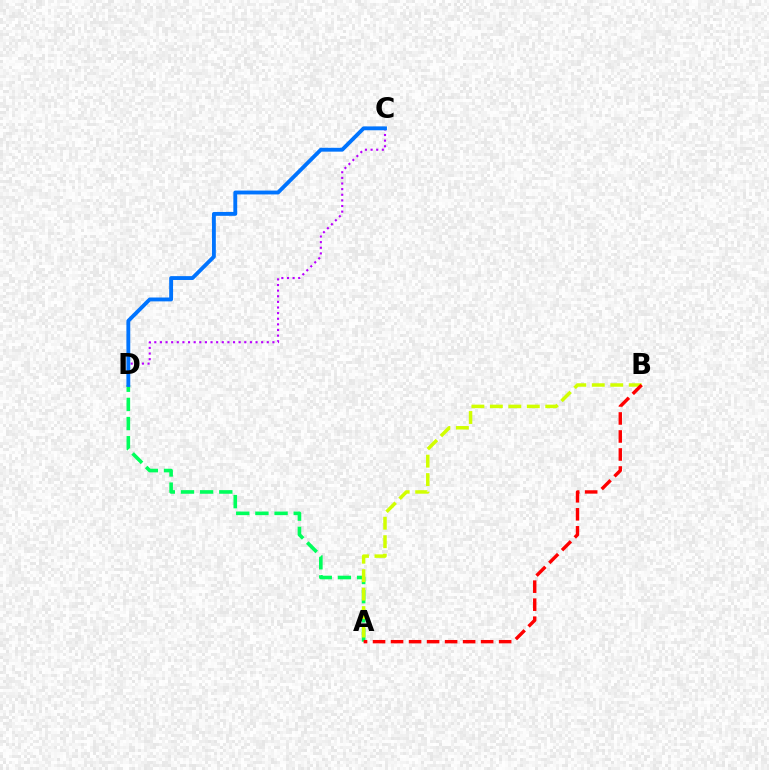{('A', 'D'): [{'color': '#00ff5c', 'line_style': 'dashed', 'thickness': 2.6}], ('A', 'B'): [{'color': '#d1ff00', 'line_style': 'dashed', 'thickness': 2.51}, {'color': '#ff0000', 'line_style': 'dashed', 'thickness': 2.45}], ('C', 'D'): [{'color': '#b900ff', 'line_style': 'dotted', 'thickness': 1.53}, {'color': '#0074ff', 'line_style': 'solid', 'thickness': 2.78}]}